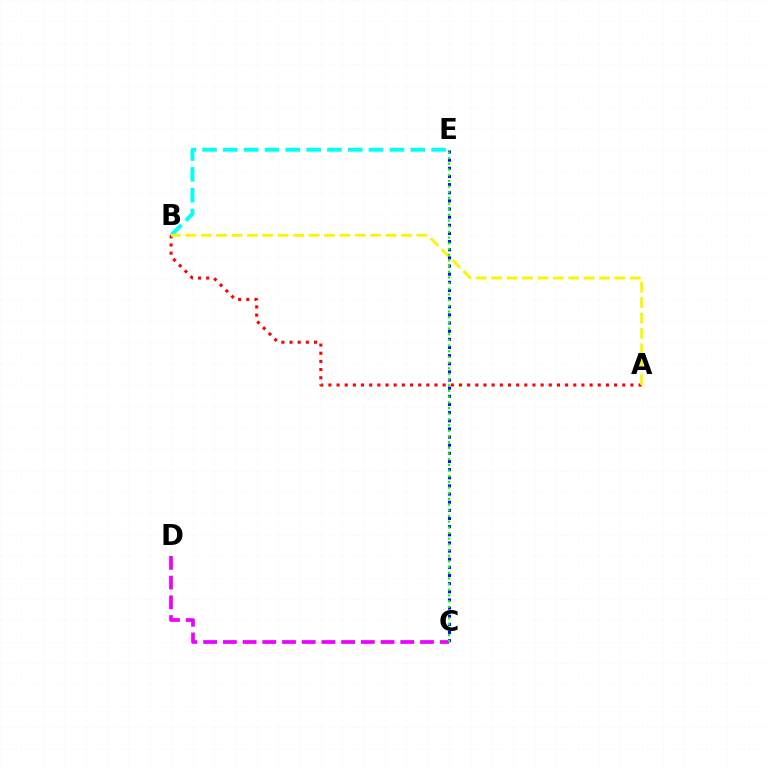{('A', 'B'): [{'color': '#ff0000', 'line_style': 'dotted', 'thickness': 2.22}, {'color': '#fcf500', 'line_style': 'dashed', 'thickness': 2.09}], ('B', 'E'): [{'color': '#00fff6', 'line_style': 'dashed', 'thickness': 2.83}], ('C', 'D'): [{'color': '#ee00ff', 'line_style': 'dashed', 'thickness': 2.68}], ('C', 'E'): [{'color': '#0010ff', 'line_style': 'dotted', 'thickness': 2.21}, {'color': '#08ff00', 'line_style': 'dotted', 'thickness': 1.54}]}